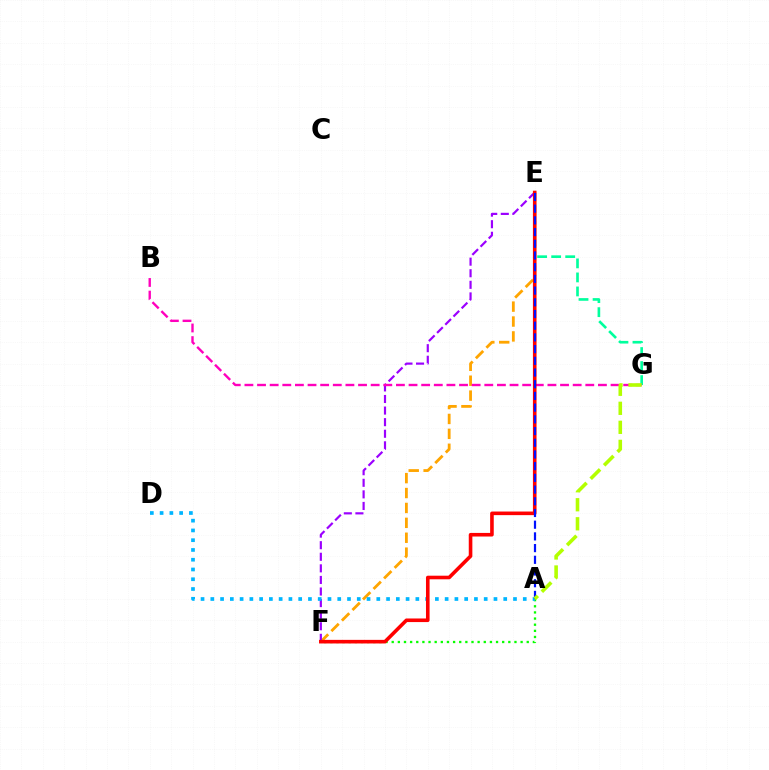{('A', 'F'): [{'color': '#08ff00', 'line_style': 'dotted', 'thickness': 1.67}], ('E', 'F'): [{'color': '#ffa500', 'line_style': 'dashed', 'thickness': 2.02}, {'color': '#9b00ff', 'line_style': 'dashed', 'thickness': 1.57}, {'color': '#ff0000', 'line_style': 'solid', 'thickness': 2.59}], ('E', 'G'): [{'color': '#00ff9d', 'line_style': 'dashed', 'thickness': 1.91}], ('A', 'D'): [{'color': '#00b5ff', 'line_style': 'dotted', 'thickness': 2.65}], ('B', 'G'): [{'color': '#ff00bd', 'line_style': 'dashed', 'thickness': 1.72}], ('A', 'E'): [{'color': '#0010ff', 'line_style': 'dashed', 'thickness': 1.59}], ('A', 'G'): [{'color': '#b3ff00', 'line_style': 'dashed', 'thickness': 2.58}]}